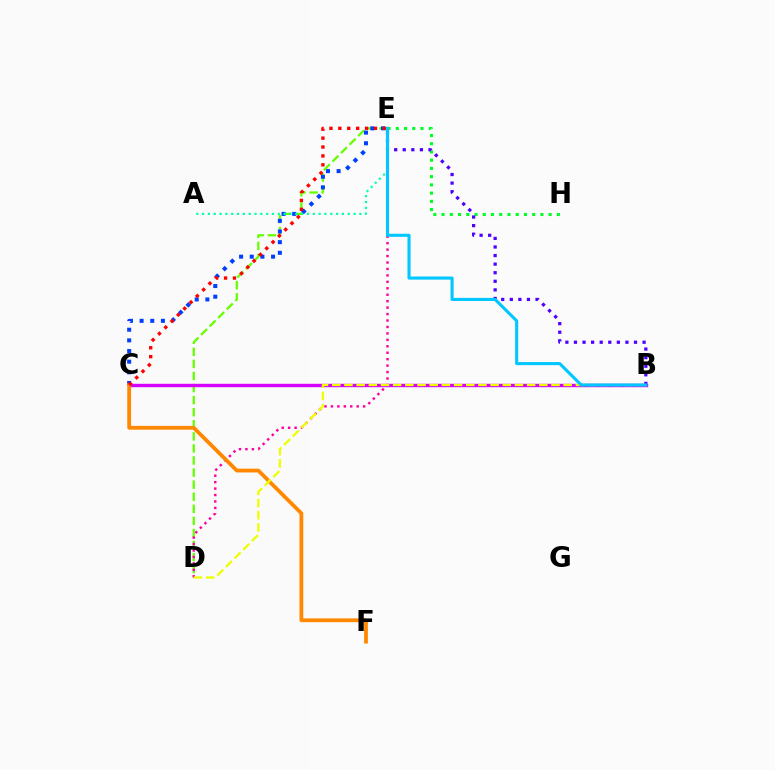{('E', 'H'): [{'color': '#00ff27', 'line_style': 'dotted', 'thickness': 2.24}], ('D', 'E'): [{'color': '#66ff00', 'line_style': 'dashed', 'thickness': 1.64}, {'color': '#ff00a0', 'line_style': 'dotted', 'thickness': 1.75}], ('C', 'E'): [{'color': '#003fff', 'line_style': 'dotted', 'thickness': 2.9}, {'color': '#ff0000', 'line_style': 'dotted', 'thickness': 2.42}], ('A', 'E'): [{'color': '#00ffaf', 'line_style': 'dotted', 'thickness': 1.58}], ('B', 'C'): [{'color': '#d600ff', 'line_style': 'solid', 'thickness': 2.45}], ('C', 'F'): [{'color': '#ff8800', 'line_style': 'solid', 'thickness': 2.73}], ('B', 'E'): [{'color': '#4f00ff', 'line_style': 'dotted', 'thickness': 2.33}, {'color': '#00c7ff', 'line_style': 'solid', 'thickness': 2.22}], ('B', 'D'): [{'color': '#eeff00', 'line_style': 'dashed', 'thickness': 1.65}]}